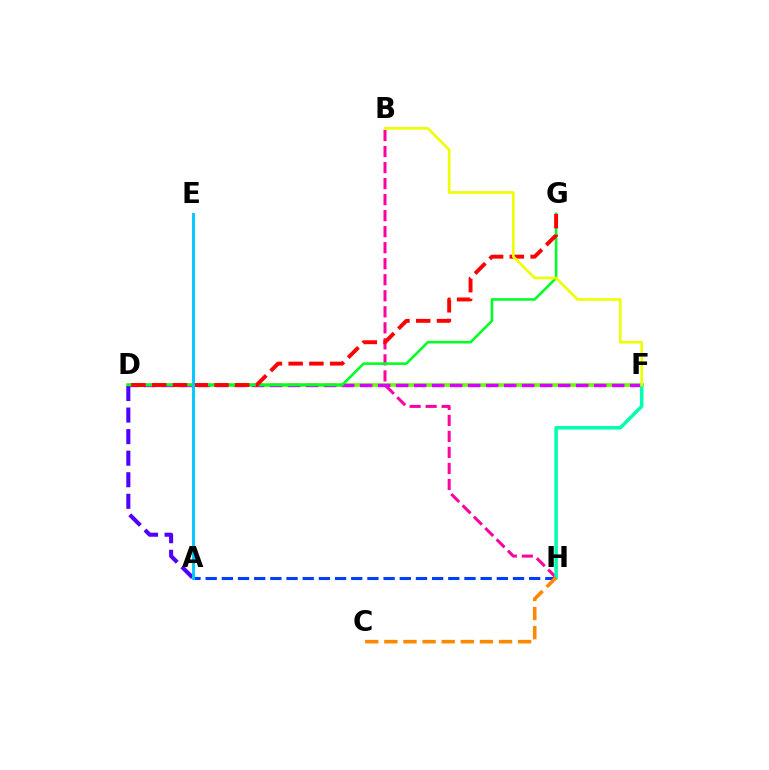{('D', 'F'): [{'color': '#66ff00', 'line_style': 'solid', 'thickness': 2.61}, {'color': '#d600ff', 'line_style': 'dashed', 'thickness': 2.45}], ('B', 'H'): [{'color': '#ff00a0', 'line_style': 'dashed', 'thickness': 2.18}], ('A', 'D'): [{'color': '#4f00ff', 'line_style': 'dashed', 'thickness': 2.93}], ('D', 'G'): [{'color': '#00ff27', 'line_style': 'solid', 'thickness': 1.86}, {'color': '#ff0000', 'line_style': 'dashed', 'thickness': 2.82}], ('A', 'H'): [{'color': '#003fff', 'line_style': 'dashed', 'thickness': 2.2}], ('F', 'H'): [{'color': '#00ffaf', 'line_style': 'solid', 'thickness': 2.54}], ('B', 'F'): [{'color': '#eeff00', 'line_style': 'solid', 'thickness': 1.91}], ('C', 'H'): [{'color': '#ff8800', 'line_style': 'dashed', 'thickness': 2.6}], ('A', 'E'): [{'color': '#00c7ff', 'line_style': 'solid', 'thickness': 2.08}]}